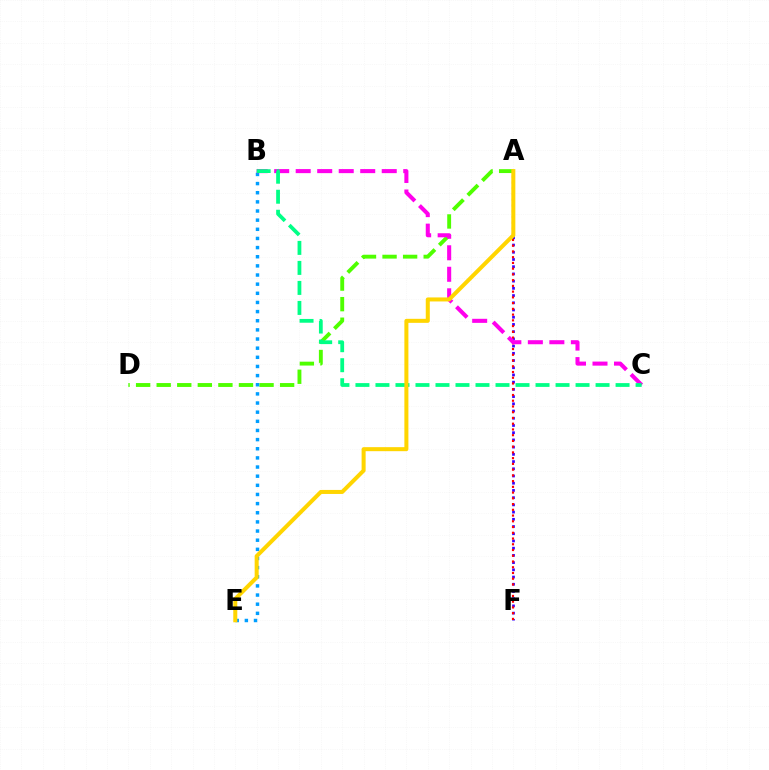{('A', 'F'): [{'color': '#3700ff', 'line_style': 'dotted', 'thickness': 1.96}, {'color': '#ff0000', 'line_style': 'dotted', 'thickness': 1.56}], ('A', 'D'): [{'color': '#4fff00', 'line_style': 'dashed', 'thickness': 2.79}], ('B', 'E'): [{'color': '#009eff', 'line_style': 'dotted', 'thickness': 2.48}], ('B', 'C'): [{'color': '#ff00ed', 'line_style': 'dashed', 'thickness': 2.92}, {'color': '#00ff86', 'line_style': 'dashed', 'thickness': 2.72}], ('A', 'E'): [{'color': '#ffd500', 'line_style': 'solid', 'thickness': 2.9}]}